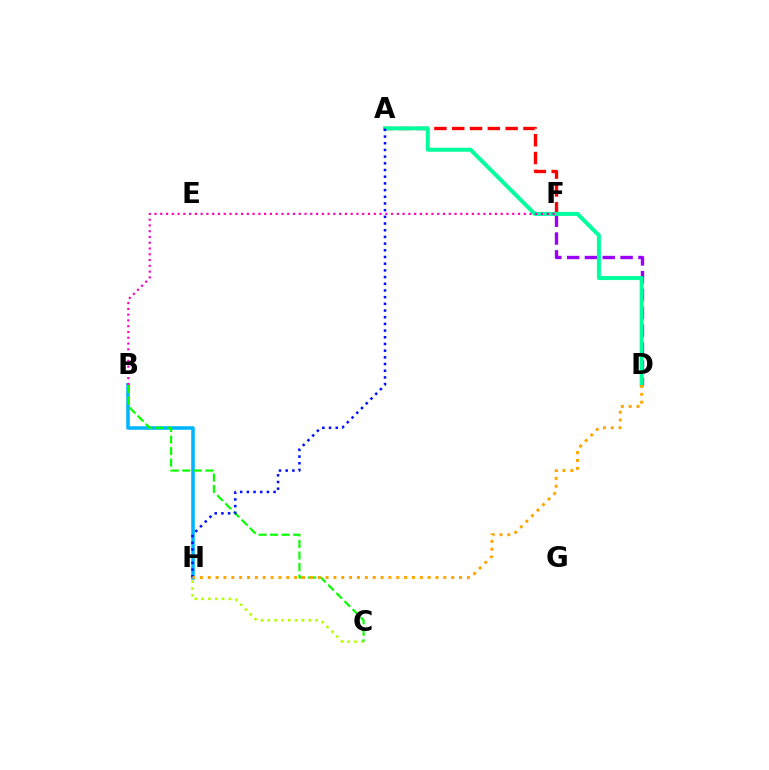{('A', 'F'): [{'color': '#ff0000', 'line_style': 'dashed', 'thickness': 2.42}], ('D', 'F'): [{'color': '#9b00ff', 'line_style': 'dashed', 'thickness': 2.42}], ('B', 'H'): [{'color': '#00b5ff', 'line_style': 'solid', 'thickness': 2.55}], ('A', 'D'): [{'color': '#00ff9d', 'line_style': 'solid', 'thickness': 2.89}], ('B', 'F'): [{'color': '#ff00bd', 'line_style': 'dotted', 'thickness': 1.57}], ('C', 'H'): [{'color': '#b3ff00', 'line_style': 'dotted', 'thickness': 1.85}], ('B', 'C'): [{'color': '#08ff00', 'line_style': 'dashed', 'thickness': 1.57}], ('A', 'H'): [{'color': '#0010ff', 'line_style': 'dotted', 'thickness': 1.82}], ('D', 'H'): [{'color': '#ffa500', 'line_style': 'dotted', 'thickness': 2.13}]}